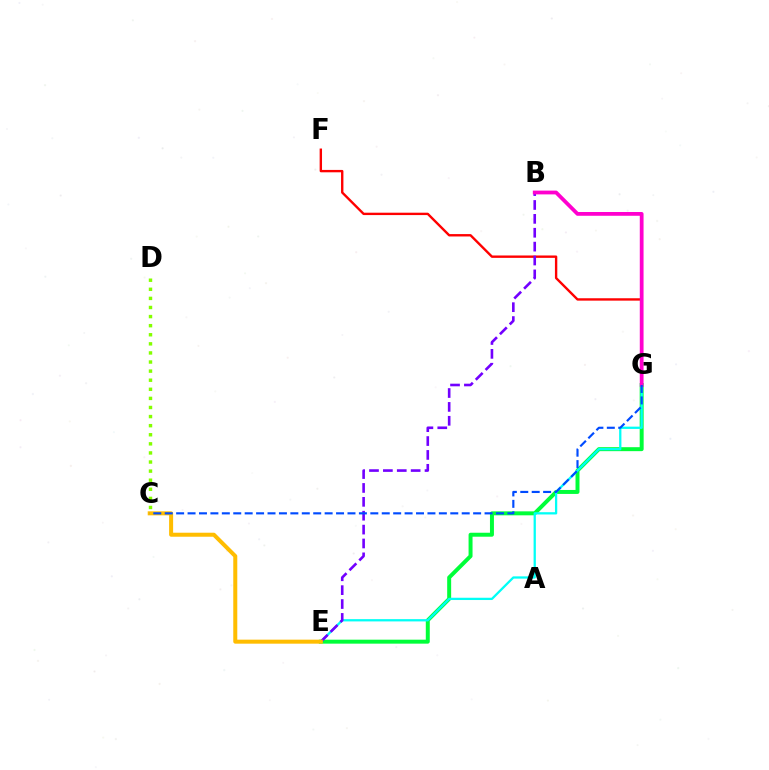{('F', 'G'): [{'color': '#ff0000', 'line_style': 'solid', 'thickness': 1.71}], ('E', 'G'): [{'color': '#00ff39', 'line_style': 'solid', 'thickness': 2.86}, {'color': '#00fff6', 'line_style': 'solid', 'thickness': 1.64}], ('B', 'E'): [{'color': '#7200ff', 'line_style': 'dashed', 'thickness': 1.89}], ('C', 'E'): [{'color': '#ffbd00', 'line_style': 'solid', 'thickness': 2.89}], ('C', 'D'): [{'color': '#84ff00', 'line_style': 'dotted', 'thickness': 2.47}], ('B', 'G'): [{'color': '#ff00cf', 'line_style': 'solid', 'thickness': 2.72}], ('C', 'G'): [{'color': '#004bff', 'line_style': 'dashed', 'thickness': 1.55}]}